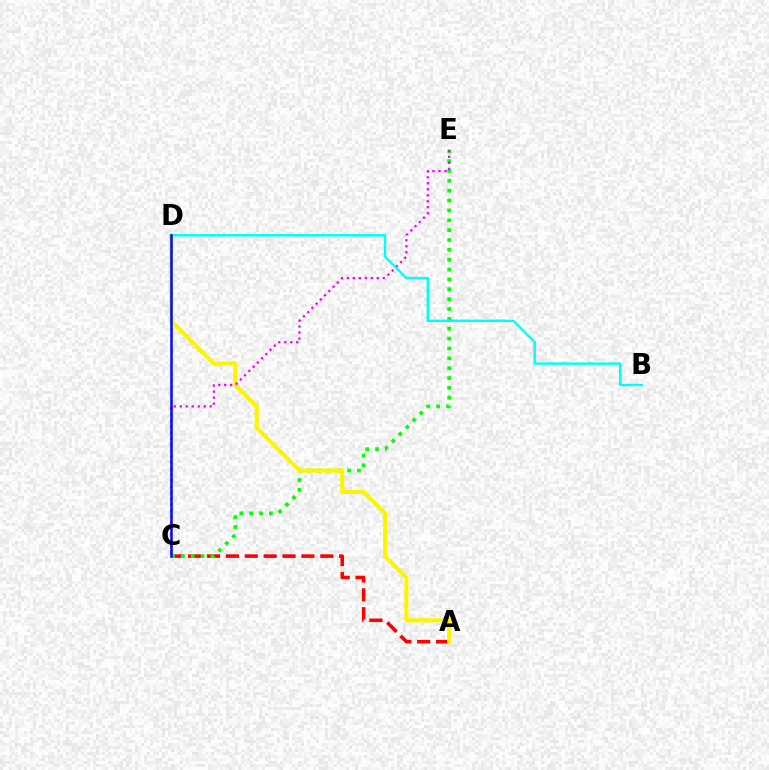{('A', 'C'): [{'color': '#ff0000', 'line_style': 'dashed', 'thickness': 2.56}], ('C', 'E'): [{'color': '#08ff00', 'line_style': 'dotted', 'thickness': 2.68}, {'color': '#ee00ff', 'line_style': 'dotted', 'thickness': 1.63}], ('A', 'D'): [{'color': '#fcf500', 'line_style': 'solid', 'thickness': 2.96}], ('B', 'D'): [{'color': '#00fff6', 'line_style': 'solid', 'thickness': 1.74}], ('C', 'D'): [{'color': '#0010ff', 'line_style': 'solid', 'thickness': 1.84}]}